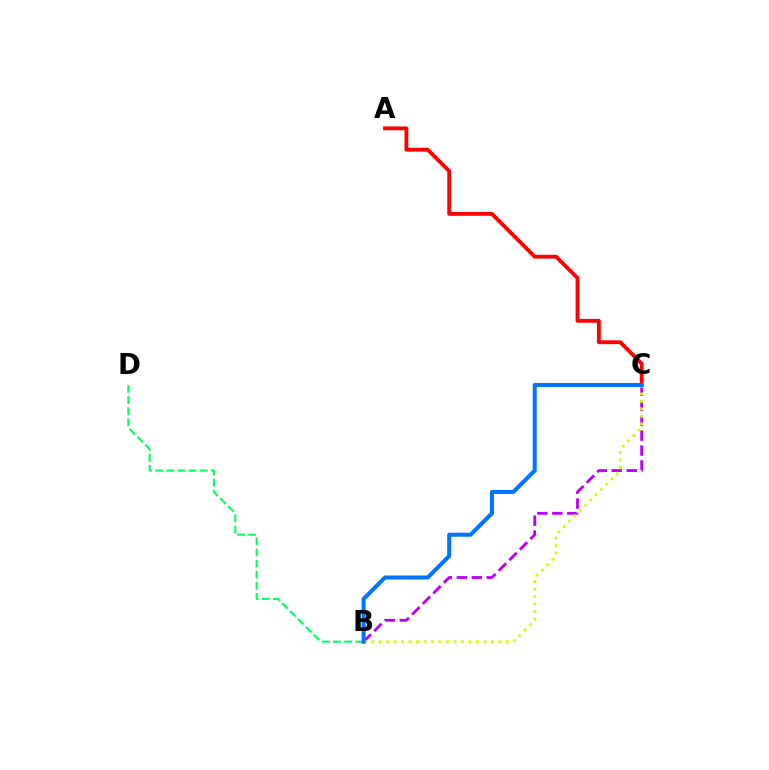{('B', 'C'): [{'color': '#b900ff', 'line_style': 'dashed', 'thickness': 2.03}, {'color': '#d1ff00', 'line_style': 'dotted', 'thickness': 2.03}, {'color': '#0074ff', 'line_style': 'solid', 'thickness': 2.9}], ('A', 'C'): [{'color': '#ff0000', 'line_style': 'solid', 'thickness': 2.75}], ('B', 'D'): [{'color': '#00ff5c', 'line_style': 'dashed', 'thickness': 1.51}]}